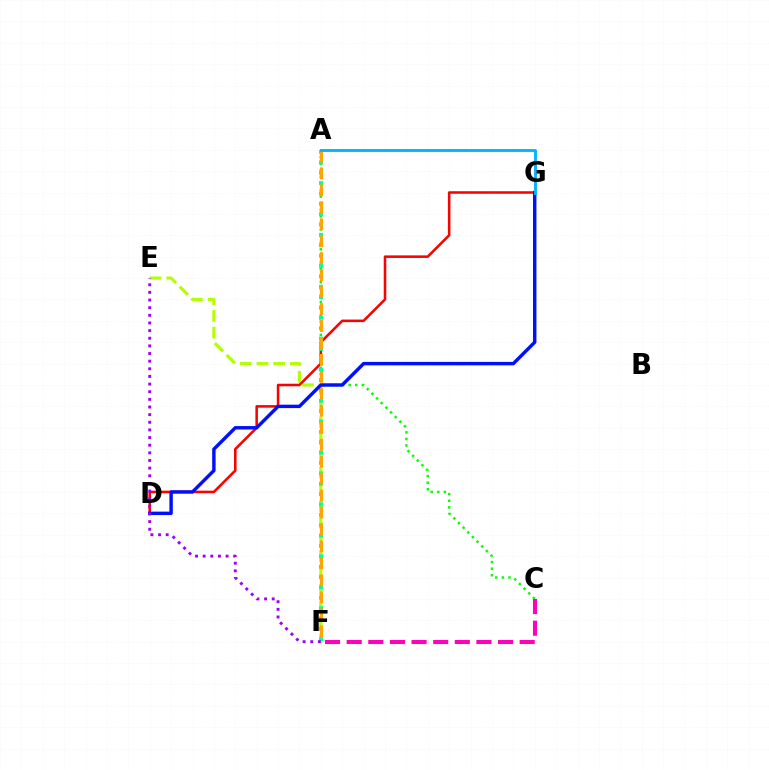{('E', 'F'): [{'color': '#b3ff00', 'line_style': 'dashed', 'thickness': 2.27}, {'color': '#9b00ff', 'line_style': 'dotted', 'thickness': 2.08}], ('A', 'C'): [{'color': '#08ff00', 'line_style': 'dotted', 'thickness': 1.79}], ('D', 'G'): [{'color': '#ff0000', 'line_style': 'solid', 'thickness': 1.84}, {'color': '#0010ff', 'line_style': 'solid', 'thickness': 2.47}], ('A', 'F'): [{'color': '#00ff9d', 'line_style': 'dotted', 'thickness': 2.82}, {'color': '#ffa500', 'line_style': 'dashed', 'thickness': 2.3}], ('C', 'F'): [{'color': '#ff00bd', 'line_style': 'dashed', 'thickness': 2.94}], ('A', 'G'): [{'color': '#00b5ff', 'line_style': 'solid', 'thickness': 2.07}]}